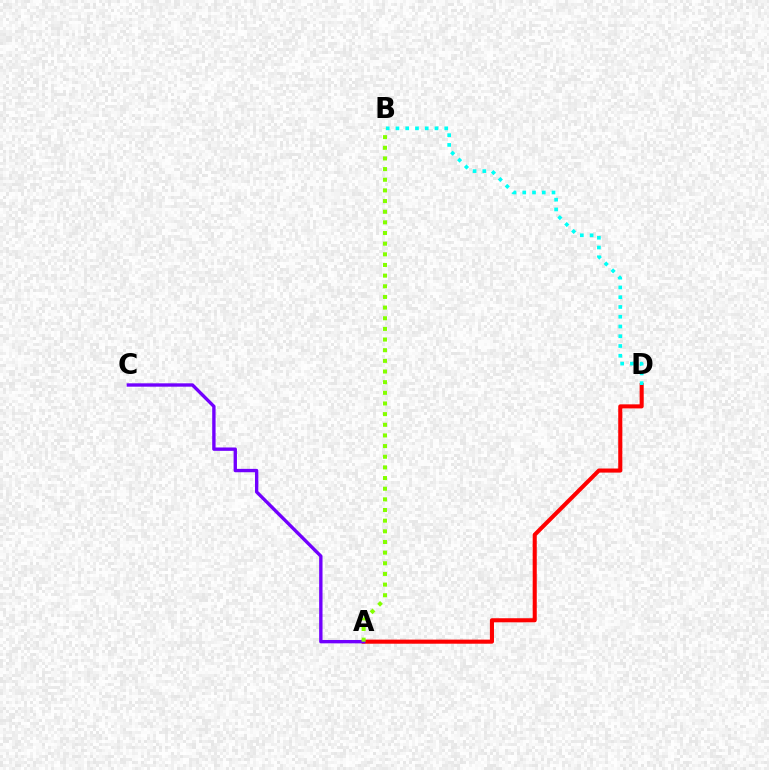{('A', 'D'): [{'color': '#ff0000', 'line_style': 'solid', 'thickness': 2.94}], ('A', 'C'): [{'color': '#7200ff', 'line_style': 'solid', 'thickness': 2.42}], ('B', 'D'): [{'color': '#00fff6', 'line_style': 'dotted', 'thickness': 2.65}], ('A', 'B'): [{'color': '#84ff00', 'line_style': 'dotted', 'thickness': 2.89}]}